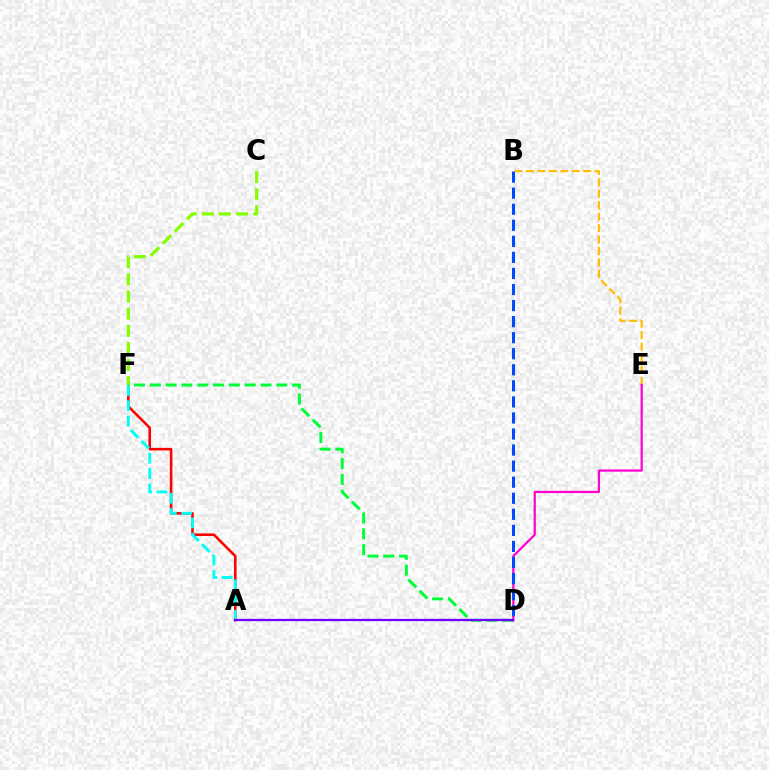{('A', 'F'): [{'color': '#ff0000', 'line_style': 'solid', 'thickness': 1.86}, {'color': '#00fff6', 'line_style': 'dashed', 'thickness': 2.08}], ('C', 'F'): [{'color': '#84ff00', 'line_style': 'dashed', 'thickness': 2.33}], ('D', 'F'): [{'color': '#00ff39', 'line_style': 'dashed', 'thickness': 2.15}], ('B', 'E'): [{'color': '#ffbd00', 'line_style': 'dashed', 'thickness': 1.56}], ('D', 'E'): [{'color': '#ff00cf', 'line_style': 'solid', 'thickness': 1.6}], ('B', 'D'): [{'color': '#004bff', 'line_style': 'dashed', 'thickness': 2.18}], ('A', 'D'): [{'color': '#7200ff', 'line_style': 'solid', 'thickness': 1.65}]}